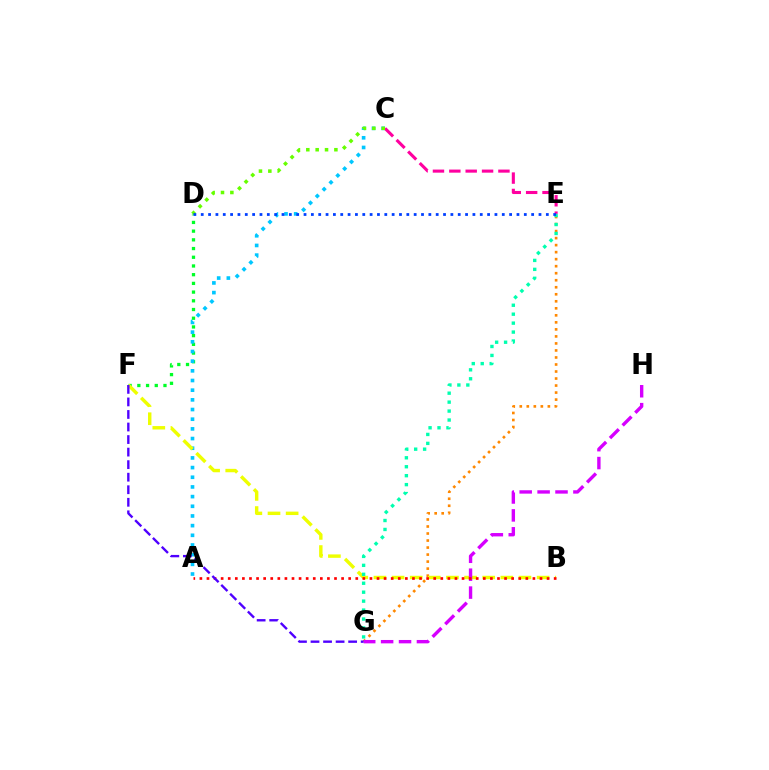{('C', 'E'): [{'color': '#ff00a0', 'line_style': 'dashed', 'thickness': 2.22}], ('E', 'G'): [{'color': '#ff8800', 'line_style': 'dotted', 'thickness': 1.91}, {'color': '#00ffaf', 'line_style': 'dotted', 'thickness': 2.43}], ('D', 'F'): [{'color': '#00ff27', 'line_style': 'dotted', 'thickness': 2.37}], ('A', 'C'): [{'color': '#00c7ff', 'line_style': 'dotted', 'thickness': 2.63}], ('B', 'F'): [{'color': '#eeff00', 'line_style': 'dashed', 'thickness': 2.46}], ('G', 'H'): [{'color': '#d600ff', 'line_style': 'dashed', 'thickness': 2.43}], ('C', 'D'): [{'color': '#66ff00', 'line_style': 'dotted', 'thickness': 2.54}], ('A', 'B'): [{'color': '#ff0000', 'line_style': 'dotted', 'thickness': 1.93}], ('D', 'E'): [{'color': '#003fff', 'line_style': 'dotted', 'thickness': 1.99}], ('F', 'G'): [{'color': '#4f00ff', 'line_style': 'dashed', 'thickness': 1.7}]}